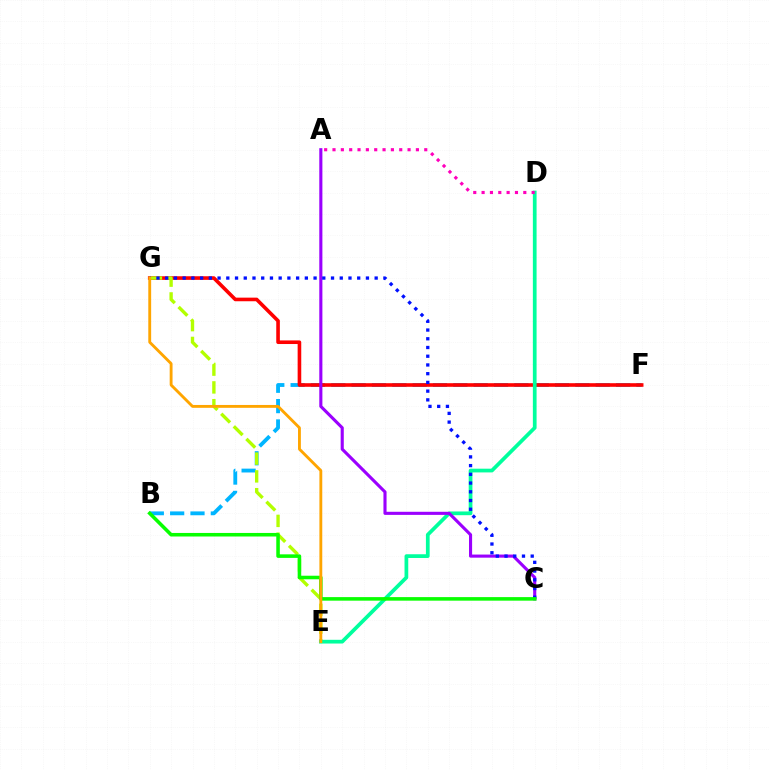{('B', 'F'): [{'color': '#00b5ff', 'line_style': 'dashed', 'thickness': 2.76}], ('F', 'G'): [{'color': '#ff0000', 'line_style': 'solid', 'thickness': 2.6}], ('E', 'G'): [{'color': '#b3ff00', 'line_style': 'dashed', 'thickness': 2.42}, {'color': '#ffa500', 'line_style': 'solid', 'thickness': 2.06}], ('D', 'E'): [{'color': '#00ff9d', 'line_style': 'solid', 'thickness': 2.68}], ('A', 'C'): [{'color': '#9b00ff', 'line_style': 'solid', 'thickness': 2.24}], ('C', 'G'): [{'color': '#0010ff', 'line_style': 'dotted', 'thickness': 2.37}], ('A', 'D'): [{'color': '#ff00bd', 'line_style': 'dotted', 'thickness': 2.27}], ('B', 'C'): [{'color': '#08ff00', 'line_style': 'solid', 'thickness': 2.55}]}